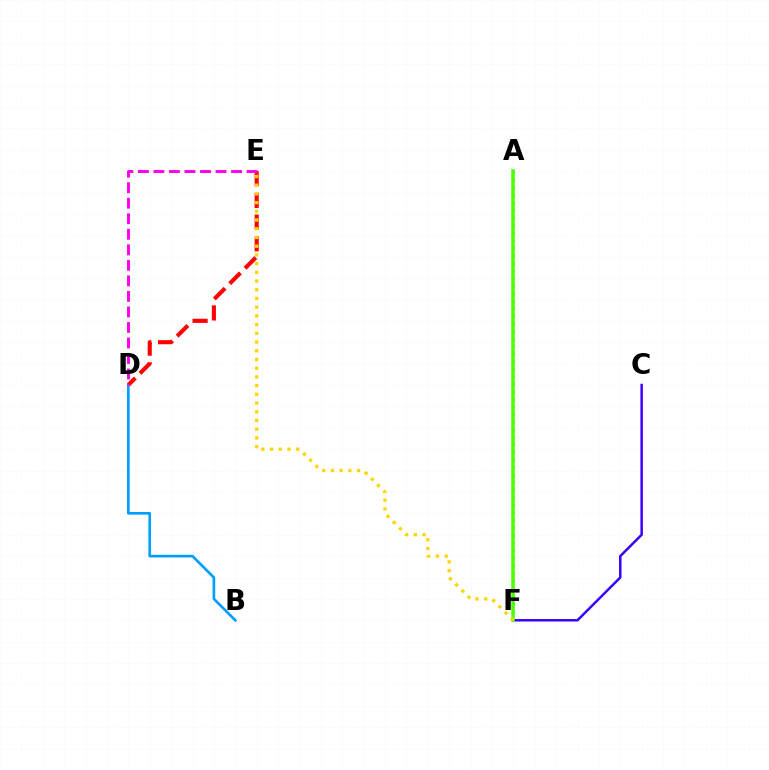{('C', 'F'): [{'color': '#3700ff', 'line_style': 'solid', 'thickness': 1.79}], ('A', 'F'): [{'color': '#00ff86', 'line_style': 'dotted', 'thickness': 2.05}, {'color': '#4fff00', 'line_style': 'solid', 'thickness': 2.52}], ('B', 'D'): [{'color': '#009eff', 'line_style': 'solid', 'thickness': 1.92}], ('D', 'E'): [{'color': '#ff0000', 'line_style': 'dashed', 'thickness': 2.95}, {'color': '#ff00ed', 'line_style': 'dashed', 'thickness': 2.11}], ('E', 'F'): [{'color': '#ffd500', 'line_style': 'dotted', 'thickness': 2.37}]}